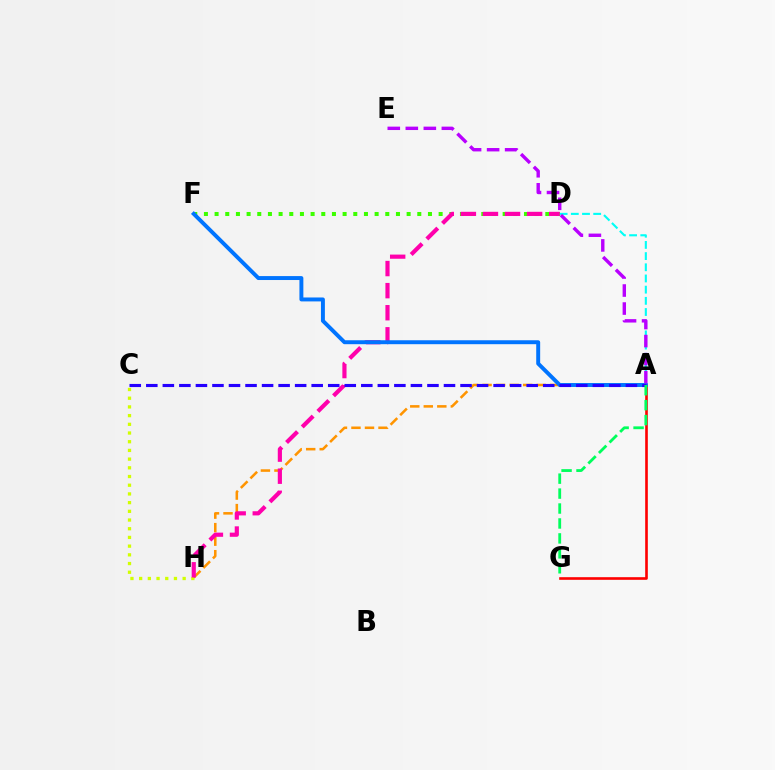{('D', 'F'): [{'color': '#3dff00', 'line_style': 'dotted', 'thickness': 2.9}], ('C', 'H'): [{'color': '#d1ff00', 'line_style': 'dotted', 'thickness': 2.36}], ('A', 'D'): [{'color': '#00fff6', 'line_style': 'dashed', 'thickness': 1.52}], ('A', 'G'): [{'color': '#ff0000', 'line_style': 'solid', 'thickness': 1.9}, {'color': '#00ff5c', 'line_style': 'dashed', 'thickness': 2.03}], ('A', 'H'): [{'color': '#ff9400', 'line_style': 'dashed', 'thickness': 1.84}], ('D', 'H'): [{'color': '#ff00ac', 'line_style': 'dashed', 'thickness': 3.0}], ('A', 'F'): [{'color': '#0074ff', 'line_style': 'solid', 'thickness': 2.83}], ('A', 'E'): [{'color': '#b900ff', 'line_style': 'dashed', 'thickness': 2.45}], ('A', 'C'): [{'color': '#2500ff', 'line_style': 'dashed', 'thickness': 2.25}]}